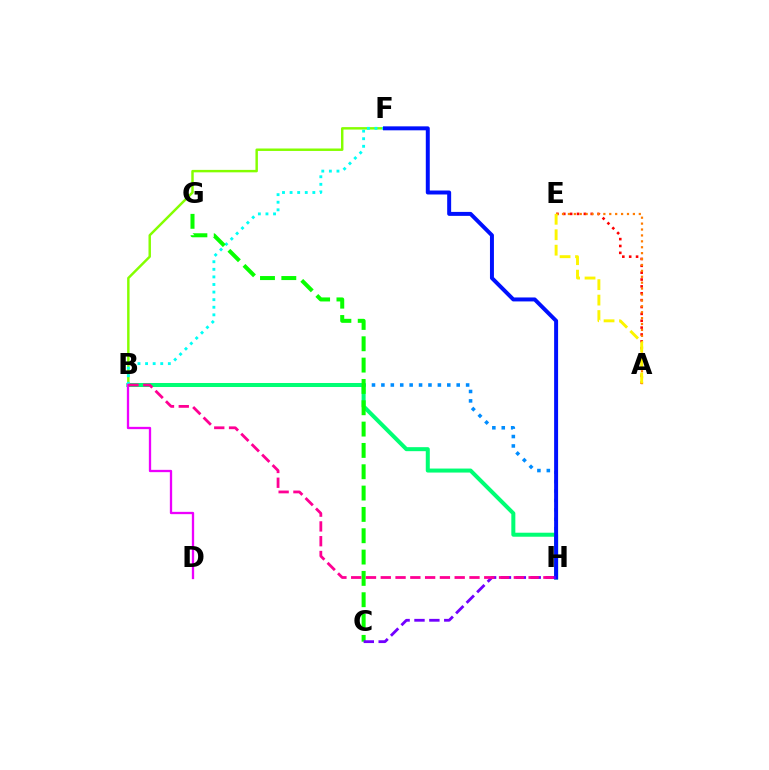{('B', 'H'): [{'color': '#008cff', 'line_style': 'dotted', 'thickness': 2.56}, {'color': '#00ff74', 'line_style': 'solid', 'thickness': 2.89}, {'color': '#ff0094', 'line_style': 'dashed', 'thickness': 2.01}], ('A', 'E'): [{'color': '#ff0000', 'line_style': 'dotted', 'thickness': 1.87}, {'color': '#ff7c00', 'line_style': 'dotted', 'thickness': 1.6}, {'color': '#fcf500', 'line_style': 'dashed', 'thickness': 2.1}], ('B', 'F'): [{'color': '#84ff00', 'line_style': 'solid', 'thickness': 1.77}, {'color': '#00fff6', 'line_style': 'dotted', 'thickness': 2.06}], ('F', 'H'): [{'color': '#0010ff', 'line_style': 'solid', 'thickness': 2.85}], ('B', 'D'): [{'color': '#ee00ff', 'line_style': 'solid', 'thickness': 1.66}], ('C', 'G'): [{'color': '#08ff00', 'line_style': 'dashed', 'thickness': 2.9}], ('C', 'H'): [{'color': '#7200ff', 'line_style': 'dashed', 'thickness': 2.02}]}